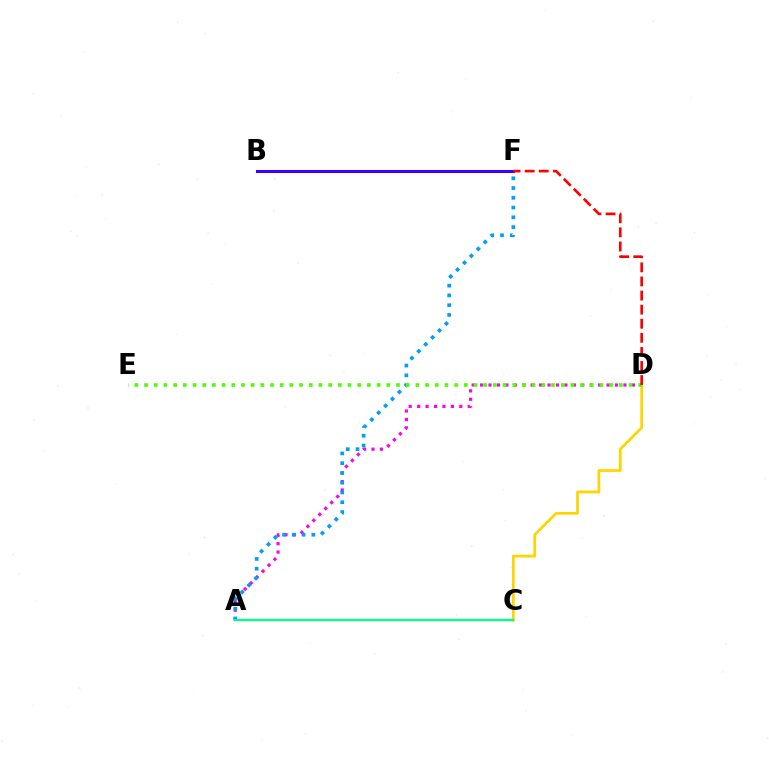{('A', 'D'): [{'color': '#ff00ed', 'line_style': 'dotted', 'thickness': 2.29}], ('C', 'D'): [{'color': '#ffd500', 'line_style': 'solid', 'thickness': 1.97}], ('A', 'F'): [{'color': '#009eff', 'line_style': 'dotted', 'thickness': 2.65}], ('D', 'E'): [{'color': '#4fff00', 'line_style': 'dotted', 'thickness': 2.63}], ('A', 'C'): [{'color': '#00ff86', 'line_style': 'solid', 'thickness': 1.61}], ('B', 'F'): [{'color': '#3700ff', 'line_style': 'solid', 'thickness': 2.21}], ('D', 'F'): [{'color': '#ff0000', 'line_style': 'dashed', 'thickness': 1.91}]}